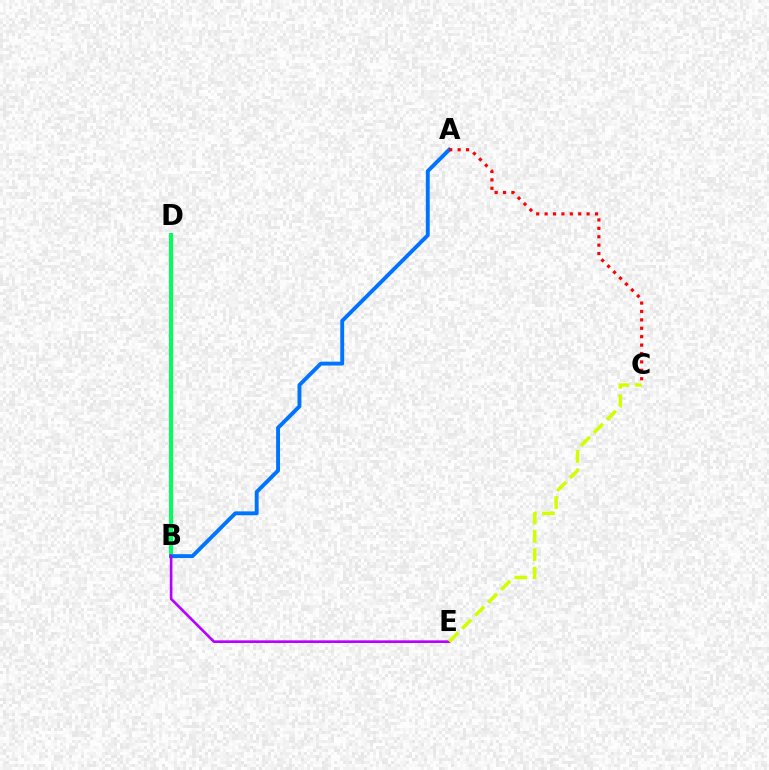{('B', 'D'): [{'color': '#00ff5c', 'line_style': 'solid', 'thickness': 2.87}], ('A', 'B'): [{'color': '#0074ff', 'line_style': 'solid', 'thickness': 2.81}], ('B', 'E'): [{'color': '#b900ff', 'line_style': 'solid', 'thickness': 1.9}], ('C', 'E'): [{'color': '#d1ff00', 'line_style': 'dashed', 'thickness': 2.49}], ('A', 'C'): [{'color': '#ff0000', 'line_style': 'dotted', 'thickness': 2.28}]}